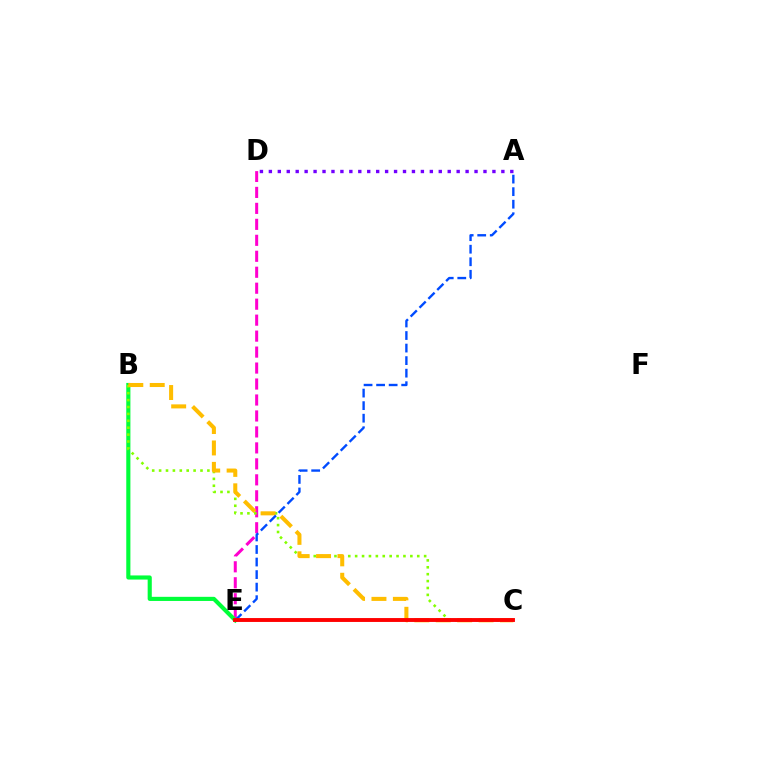{('D', 'E'): [{'color': '#ff00cf', 'line_style': 'dashed', 'thickness': 2.17}], ('C', 'E'): [{'color': '#00fff6', 'line_style': 'solid', 'thickness': 1.51}, {'color': '#ff0000', 'line_style': 'solid', 'thickness': 2.8}], ('B', 'E'): [{'color': '#00ff39', 'line_style': 'solid', 'thickness': 2.97}], ('B', 'C'): [{'color': '#84ff00', 'line_style': 'dotted', 'thickness': 1.87}, {'color': '#ffbd00', 'line_style': 'dashed', 'thickness': 2.91}], ('A', 'D'): [{'color': '#7200ff', 'line_style': 'dotted', 'thickness': 2.43}], ('A', 'E'): [{'color': '#004bff', 'line_style': 'dashed', 'thickness': 1.7}]}